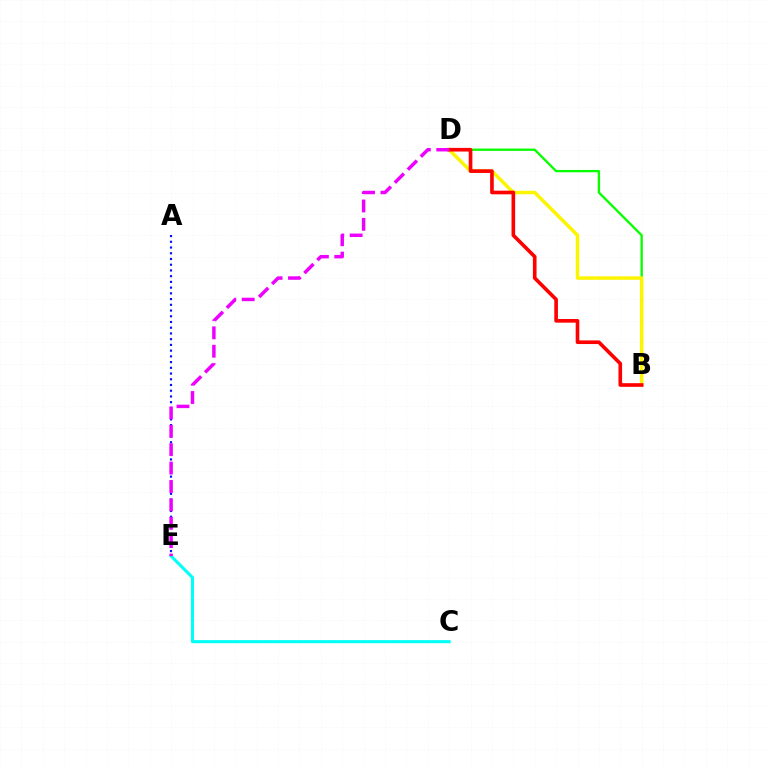{('C', 'E'): [{'color': '#00fff6', 'line_style': 'solid', 'thickness': 2.2}], ('A', 'E'): [{'color': '#0010ff', 'line_style': 'dotted', 'thickness': 1.56}], ('B', 'D'): [{'color': '#08ff00', 'line_style': 'solid', 'thickness': 1.68}, {'color': '#fcf500', 'line_style': 'solid', 'thickness': 2.52}, {'color': '#ff0000', 'line_style': 'solid', 'thickness': 2.62}], ('D', 'E'): [{'color': '#ee00ff', 'line_style': 'dashed', 'thickness': 2.5}]}